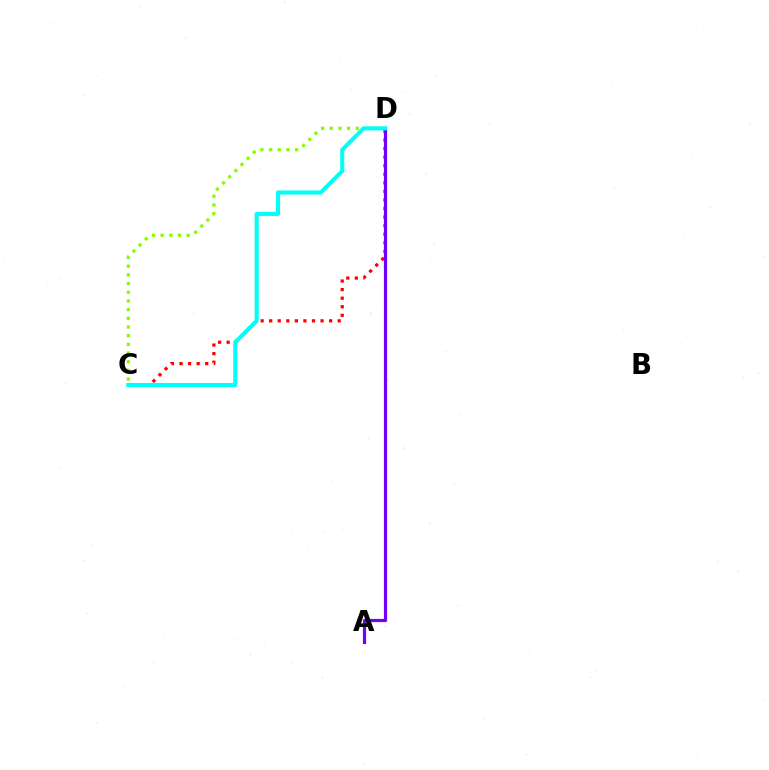{('C', 'D'): [{'color': '#ff0000', 'line_style': 'dotted', 'thickness': 2.33}, {'color': '#84ff00', 'line_style': 'dotted', 'thickness': 2.36}, {'color': '#00fff6', 'line_style': 'solid', 'thickness': 2.93}], ('A', 'D'): [{'color': '#7200ff', 'line_style': 'solid', 'thickness': 2.29}]}